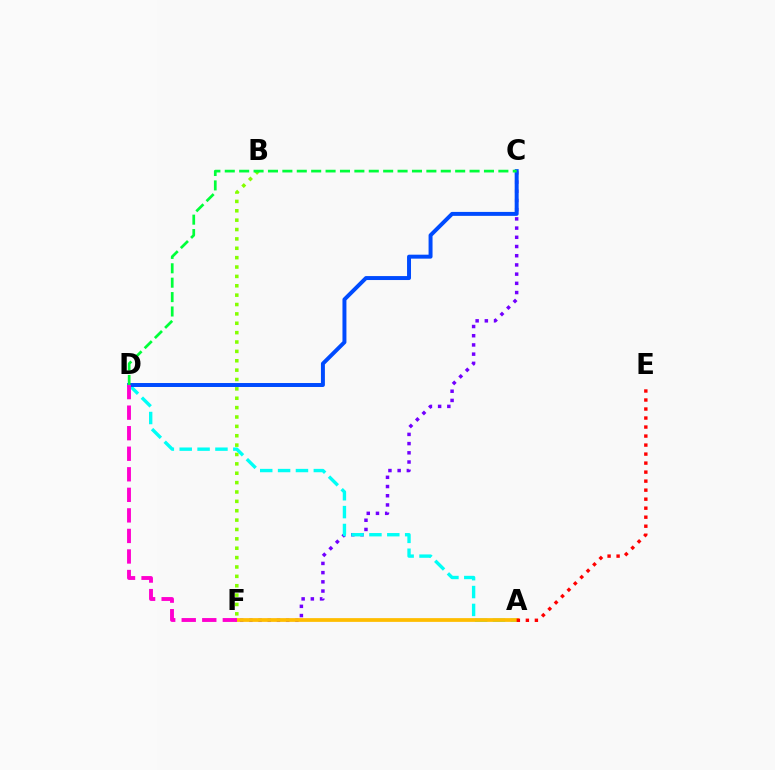{('B', 'F'): [{'color': '#84ff00', 'line_style': 'dotted', 'thickness': 2.55}], ('C', 'F'): [{'color': '#7200ff', 'line_style': 'dotted', 'thickness': 2.5}], ('A', 'D'): [{'color': '#00fff6', 'line_style': 'dashed', 'thickness': 2.43}], ('A', 'F'): [{'color': '#ffbd00', 'line_style': 'solid', 'thickness': 2.7}], ('A', 'E'): [{'color': '#ff0000', 'line_style': 'dotted', 'thickness': 2.45}], ('C', 'D'): [{'color': '#004bff', 'line_style': 'solid', 'thickness': 2.85}, {'color': '#00ff39', 'line_style': 'dashed', 'thickness': 1.96}], ('D', 'F'): [{'color': '#ff00cf', 'line_style': 'dashed', 'thickness': 2.79}]}